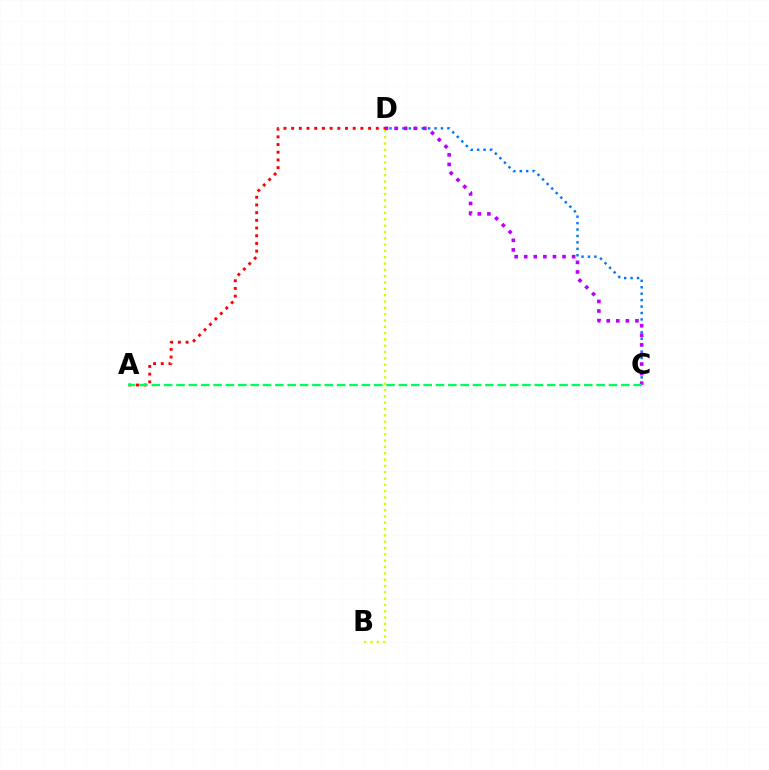{('C', 'D'): [{'color': '#0074ff', 'line_style': 'dotted', 'thickness': 1.75}, {'color': '#b900ff', 'line_style': 'dotted', 'thickness': 2.6}], ('A', 'D'): [{'color': '#ff0000', 'line_style': 'dotted', 'thickness': 2.09}], ('B', 'D'): [{'color': '#d1ff00', 'line_style': 'dotted', 'thickness': 1.72}], ('A', 'C'): [{'color': '#00ff5c', 'line_style': 'dashed', 'thickness': 1.68}]}